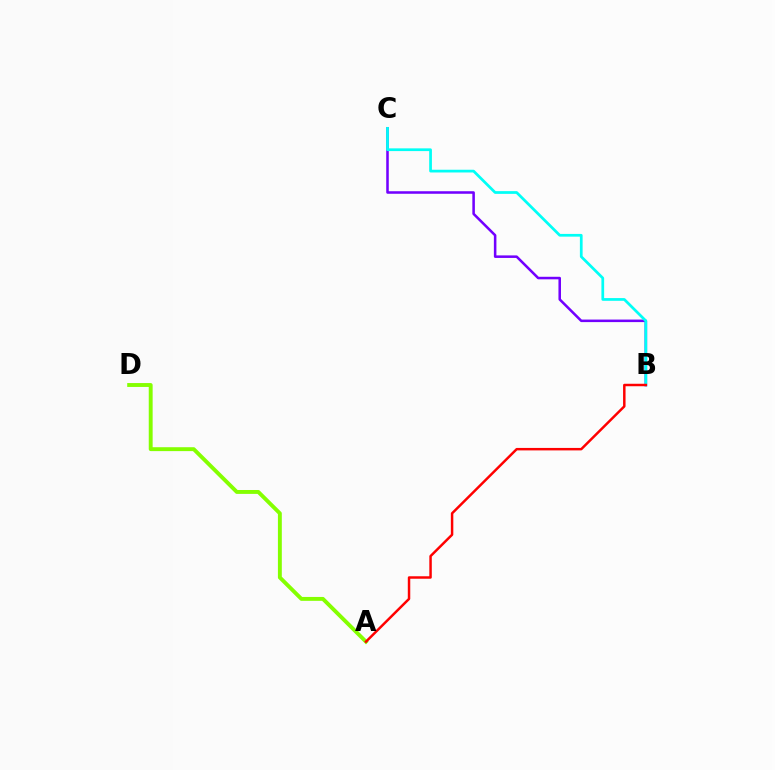{('B', 'C'): [{'color': '#7200ff', 'line_style': 'solid', 'thickness': 1.83}, {'color': '#00fff6', 'line_style': 'solid', 'thickness': 1.96}], ('A', 'D'): [{'color': '#84ff00', 'line_style': 'solid', 'thickness': 2.8}], ('A', 'B'): [{'color': '#ff0000', 'line_style': 'solid', 'thickness': 1.78}]}